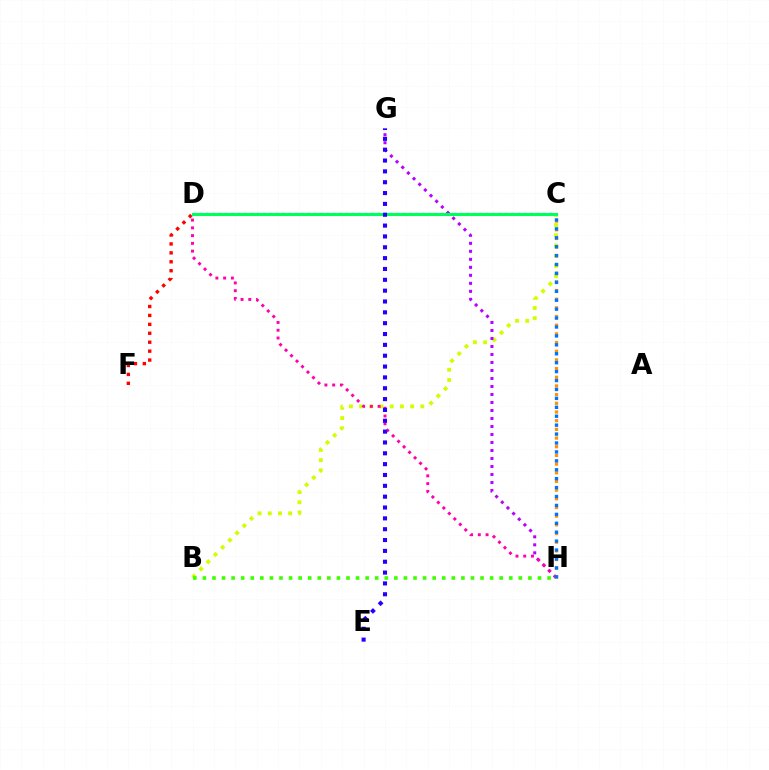{('B', 'C'): [{'color': '#d1ff00', 'line_style': 'dotted', 'thickness': 2.77}], ('C', 'D'): [{'color': '#00fff6', 'line_style': 'dotted', 'thickness': 1.73}, {'color': '#00ff5c', 'line_style': 'solid', 'thickness': 2.22}], ('G', 'H'): [{'color': '#b900ff', 'line_style': 'dotted', 'thickness': 2.17}], ('D', 'H'): [{'color': '#ff00ac', 'line_style': 'dotted', 'thickness': 2.11}], ('C', 'H'): [{'color': '#ff9400', 'line_style': 'dotted', 'thickness': 2.36}, {'color': '#0074ff', 'line_style': 'dotted', 'thickness': 2.42}], ('B', 'H'): [{'color': '#3dff00', 'line_style': 'dotted', 'thickness': 2.6}], ('D', 'F'): [{'color': '#ff0000', 'line_style': 'dotted', 'thickness': 2.43}], ('E', 'G'): [{'color': '#2500ff', 'line_style': 'dotted', 'thickness': 2.95}]}